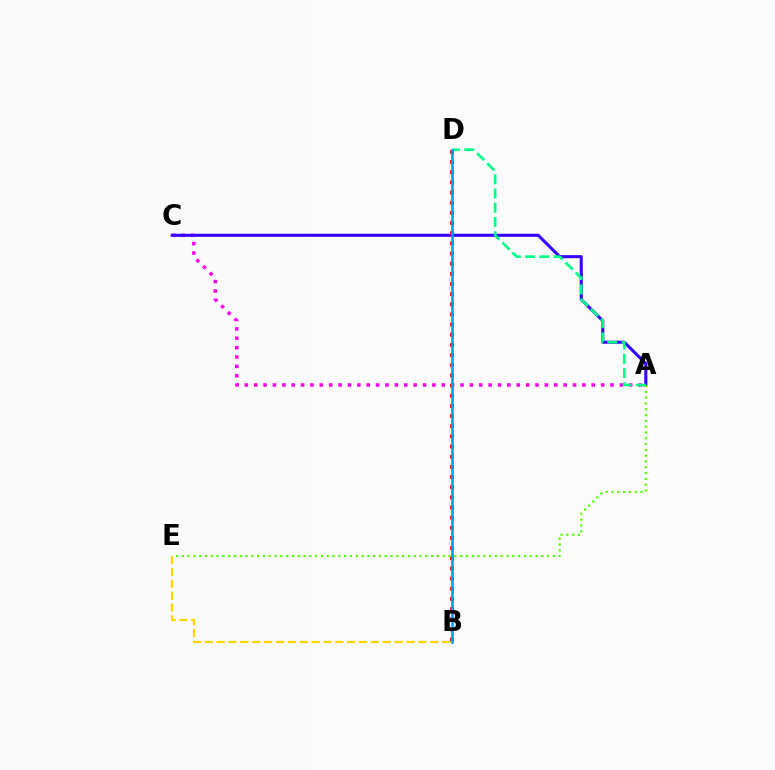{('A', 'C'): [{'color': '#ff00ed', 'line_style': 'dotted', 'thickness': 2.55}, {'color': '#3700ff', 'line_style': 'solid', 'thickness': 2.19}], ('A', 'D'): [{'color': '#00ff86', 'line_style': 'dashed', 'thickness': 1.94}], ('B', 'D'): [{'color': '#ff0000', 'line_style': 'dotted', 'thickness': 2.76}, {'color': '#009eff', 'line_style': 'solid', 'thickness': 1.89}], ('B', 'E'): [{'color': '#ffd500', 'line_style': 'dashed', 'thickness': 1.61}], ('A', 'E'): [{'color': '#4fff00', 'line_style': 'dotted', 'thickness': 1.58}]}